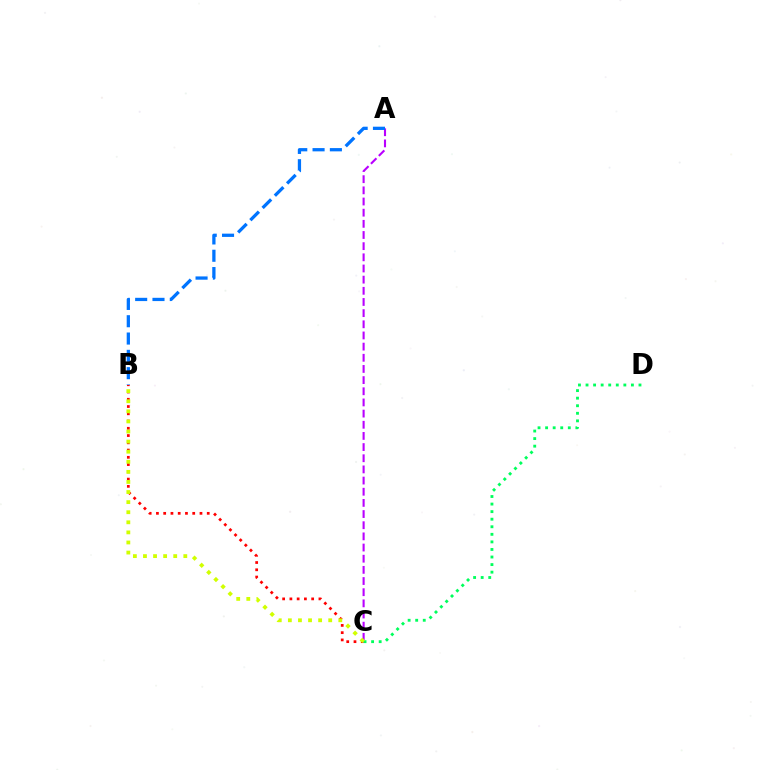{('B', 'C'): [{'color': '#ff0000', 'line_style': 'dotted', 'thickness': 1.97}, {'color': '#d1ff00', 'line_style': 'dotted', 'thickness': 2.74}], ('A', 'C'): [{'color': '#b900ff', 'line_style': 'dashed', 'thickness': 1.52}], ('C', 'D'): [{'color': '#00ff5c', 'line_style': 'dotted', 'thickness': 2.06}], ('A', 'B'): [{'color': '#0074ff', 'line_style': 'dashed', 'thickness': 2.35}]}